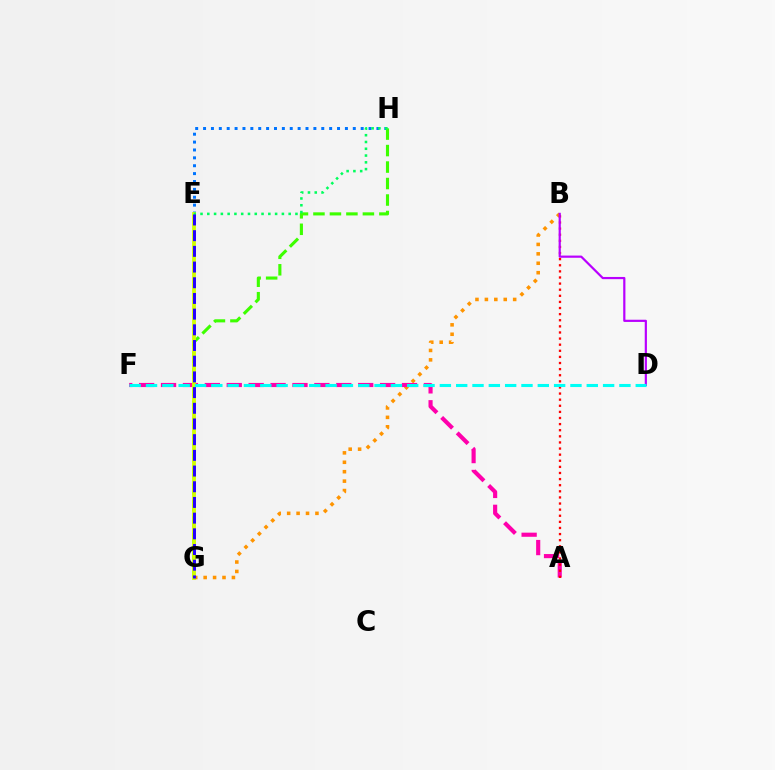{('B', 'G'): [{'color': '#ff9400', 'line_style': 'dotted', 'thickness': 2.56}], ('A', 'F'): [{'color': '#ff00ac', 'line_style': 'dashed', 'thickness': 2.98}], ('A', 'B'): [{'color': '#ff0000', 'line_style': 'dotted', 'thickness': 1.66}], ('B', 'D'): [{'color': '#b900ff', 'line_style': 'solid', 'thickness': 1.58}], ('E', 'H'): [{'color': '#0074ff', 'line_style': 'dotted', 'thickness': 2.14}, {'color': '#00ff5c', 'line_style': 'dotted', 'thickness': 1.84}], ('G', 'H'): [{'color': '#3dff00', 'line_style': 'dashed', 'thickness': 2.24}], ('E', 'G'): [{'color': '#d1ff00', 'line_style': 'solid', 'thickness': 2.73}, {'color': '#2500ff', 'line_style': 'dashed', 'thickness': 2.13}], ('D', 'F'): [{'color': '#00fff6', 'line_style': 'dashed', 'thickness': 2.22}]}